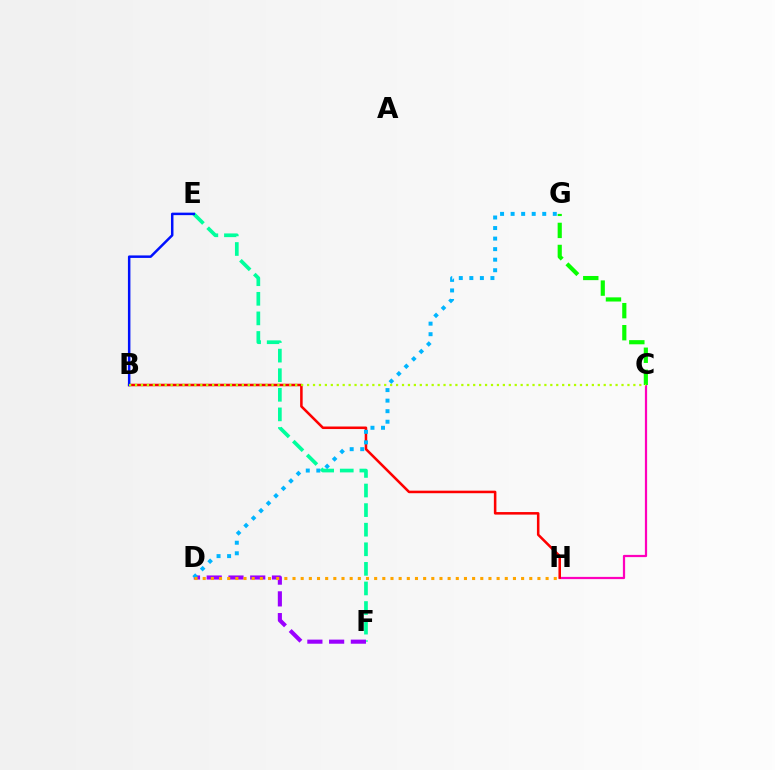{('E', 'F'): [{'color': '#00ff9d', 'line_style': 'dashed', 'thickness': 2.66}], ('C', 'H'): [{'color': '#ff00bd', 'line_style': 'solid', 'thickness': 1.6}], ('B', 'H'): [{'color': '#ff0000', 'line_style': 'solid', 'thickness': 1.83}], ('D', 'F'): [{'color': '#9b00ff', 'line_style': 'dashed', 'thickness': 2.95}], ('B', 'E'): [{'color': '#0010ff', 'line_style': 'solid', 'thickness': 1.79}], ('D', 'G'): [{'color': '#00b5ff', 'line_style': 'dotted', 'thickness': 2.86}], ('C', 'G'): [{'color': '#08ff00', 'line_style': 'dashed', 'thickness': 2.99}], ('D', 'H'): [{'color': '#ffa500', 'line_style': 'dotted', 'thickness': 2.22}], ('B', 'C'): [{'color': '#b3ff00', 'line_style': 'dotted', 'thickness': 1.61}]}